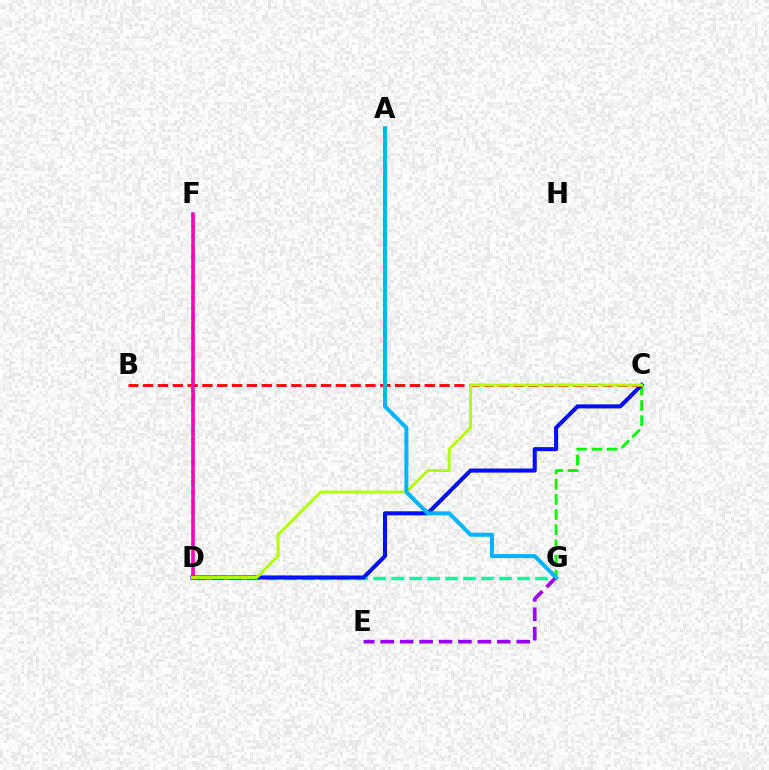{('D', 'F'): [{'color': '#ffa500', 'line_style': 'dotted', 'thickness': 2.78}, {'color': '#ff00bd', 'line_style': 'solid', 'thickness': 2.54}], ('C', 'G'): [{'color': '#08ff00', 'line_style': 'dashed', 'thickness': 2.06}], ('D', 'G'): [{'color': '#00ff9d', 'line_style': 'dashed', 'thickness': 2.44}], ('C', 'D'): [{'color': '#0010ff', 'line_style': 'solid', 'thickness': 2.93}, {'color': '#b3ff00', 'line_style': 'solid', 'thickness': 2.1}], ('B', 'C'): [{'color': '#ff0000', 'line_style': 'dashed', 'thickness': 2.01}], ('E', 'G'): [{'color': '#9b00ff', 'line_style': 'dashed', 'thickness': 2.64}], ('A', 'G'): [{'color': '#00b5ff', 'line_style': 'solid', 'thickness': 2.89}]}